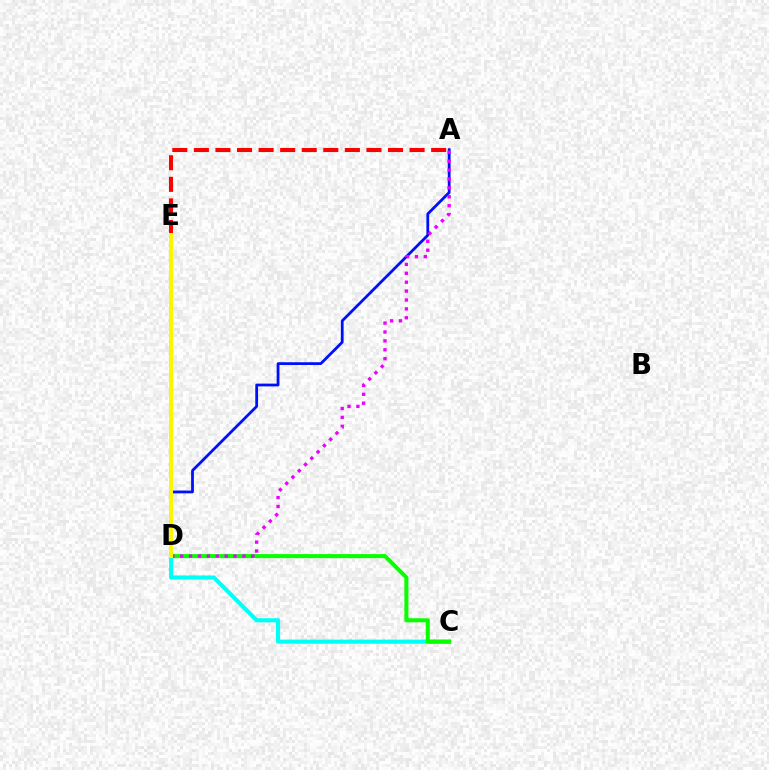{('C', 'D'): [{'color': '#00fff6', 'line_style': 'solid', 'thickness': 2.95}, {'color': '#08ff00', 'line_style': 'solid', 'thickness': 2.91}], ('A', 'D'): [{'color': '#0010ff', 'line_style': 'solid', 'thickness': 2.0}, {'color': '#ee00ff', 'line_style': 'dotted', 'thickness': 2.42}], ('A', 'E'): [{'color': '#ff0000', 'line_style': 'dashed', 'thickness': 2.93}], ('D', 'E'): [{'color': '#fcf500', 'line_style': 'solid', 'thickness': 2.89}]}